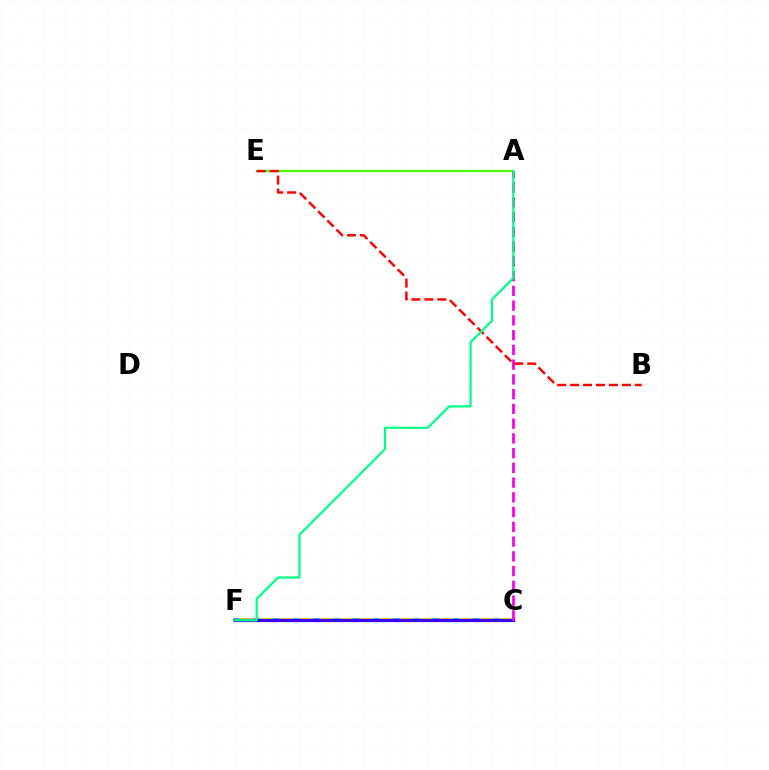{('C', 'F'): [{'color': '#009eff', 'line_style': 'solid', 'thickness': 2.56}, {'color': '#ffd500', 'line_style': 'dashed', 'thickness': 2.71}, {'color': '#3700ff', 'line_style': 'solid', 'thickness': 2.29}], ('A', 'E'): [{'color': '#4fff00', 'line_style': 'solid', 'thickness': 1.67}], ('A', 'C'): [{'color': '#ff00ed', 'line_style': 'dashed', 'thickness': 2.0}], ('B', 'E'): [{'color': '#ff0000', 'line_style': 'dashed', 'thickness': 1.76}], ('A', 'F'): [{'color': '#00ff86', 'line_style': 'solid', 'thickness': 1.6}]}